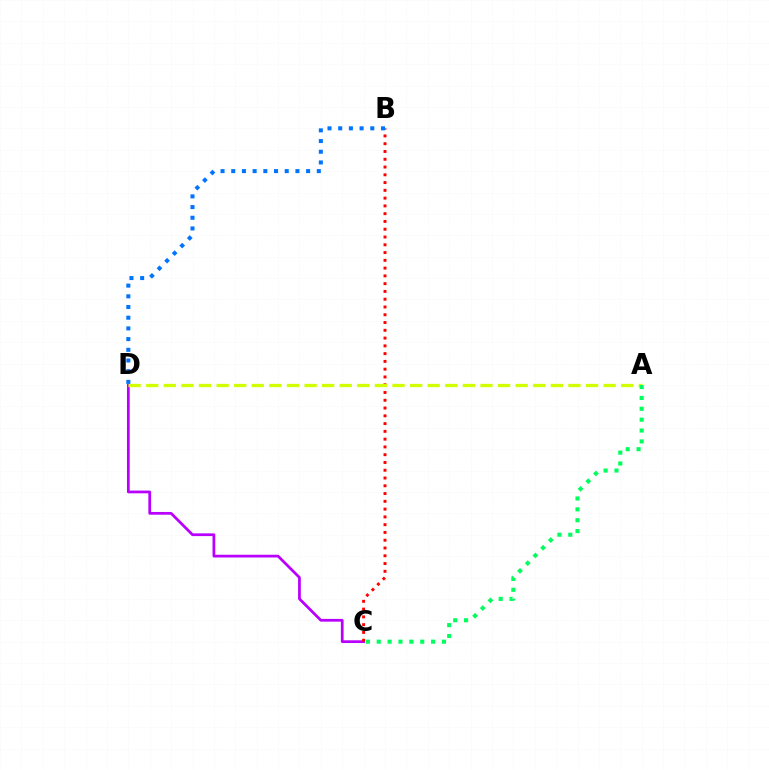{('C', 'D'): [{'color': '#b900ff', 'line_style': 'solid', 'thickness': 1.98}], ('B', 'C'): [{'color': '#ff0000', 'line_style': 'dotted', 'thickness': 2.11}], ('A', 'D'): [{'color': '#d1ff00', 'line_style': 'dashed', 'thickness': 2.39}], ('B', 'D'): [{'color': '#0074ff', 'line_style': 'dotted', 'thickness': 2.91}], ('A', 'C'): [{'color': '#00ff5c', 'line_style': 'dotted', 'thickness': 2.95}]}